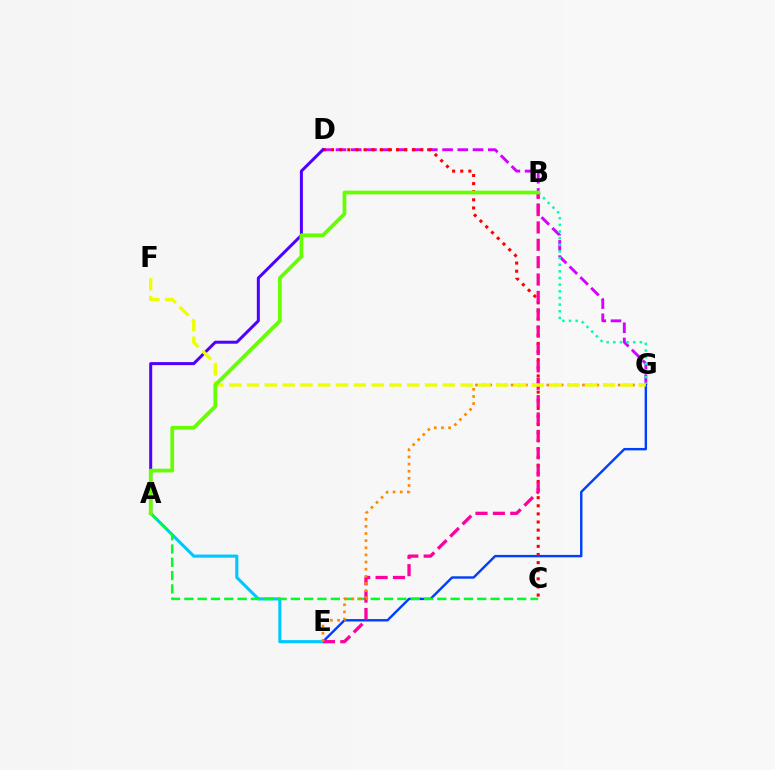{('D', 'G'): [{'color': '#d600ff', 'line_style': 'dashed', 'thickness': 2.07}], ('B', 'G'): [{'color': '#00ffaf', 'line_style': 'dotted', 'thickness': 1.8}], ('E', 'G'): [{'color': '#003fff', 'line_style': 'solid', 'thickness': 1.74}, {'color': '#ff8800', 'line_style': 'dotted', 'thickness': 1.94}], ('A', 'E'): [{'color': '#00c7ff', 'line_style': 'solid', 'thickness': 2.24}], ('C', 'D'): [{'color': '#ff0000', 'line_style': 'dotted', 'thickness': 2.21}], ('A', 'C'): [{'color': '#00ff27', 'line_style': 'dashed', 'thickness': 1.81}], ('B', 'E'): [{'color': '#ff00a0', 'line_style': 'dashed', 'thickness': 2.36}], ('A', 'D'): [{'color': '#4f00ff', 'line_style': 'solid', 'thickness': 2.16}], ('F', 'G'): [{'color': '#eeff00', 'line_style': 'dashed', 'thickness': 2.42}], ('A', 'B'): [{'color': '#66ff00', 'line_style': 'solid', 'thickness': 2.69}]}